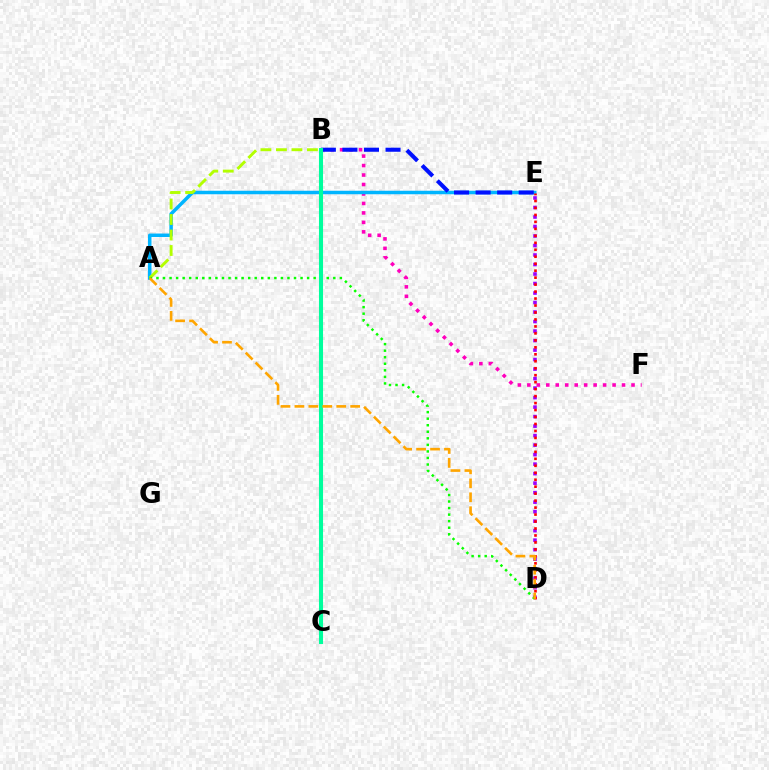{('B', 'F'): [{'color': '#ff00bd', 'line_style': 'dotted', 'thickness': 2.57}], ('D', 'E'): [{'color': '#9b00ff', 'line_style': 'dotted', 'thickness': 2.58}, {'color': '#ff0000', 'line_style': 'dotted', 'thickness': 1.89}], ('A', 'E'): [{'color': '#00b5ff', 'line_style': 'solid', 'thickness': 2.51}], ('B', 'E'): [{'color': '#0010ff', 'line_style': 'dashed', 'thickness': 2.93}], ('A', 'B'): [{'color': '#b3ff00', 'line_style': 'dashed', 'thickness': 2.11}], ('A', 'D'): [{'color': '#08ff00', 'line_style': 'dotted', 'thickness': 1.78}, {'color': '#ffa500', 'line_style': 'dashed', 'thickness': 1.89}], ('B', 'C'): [{'color': '#00ff9d', 'line_style': 'solid', 'thickness': 2.93}]}